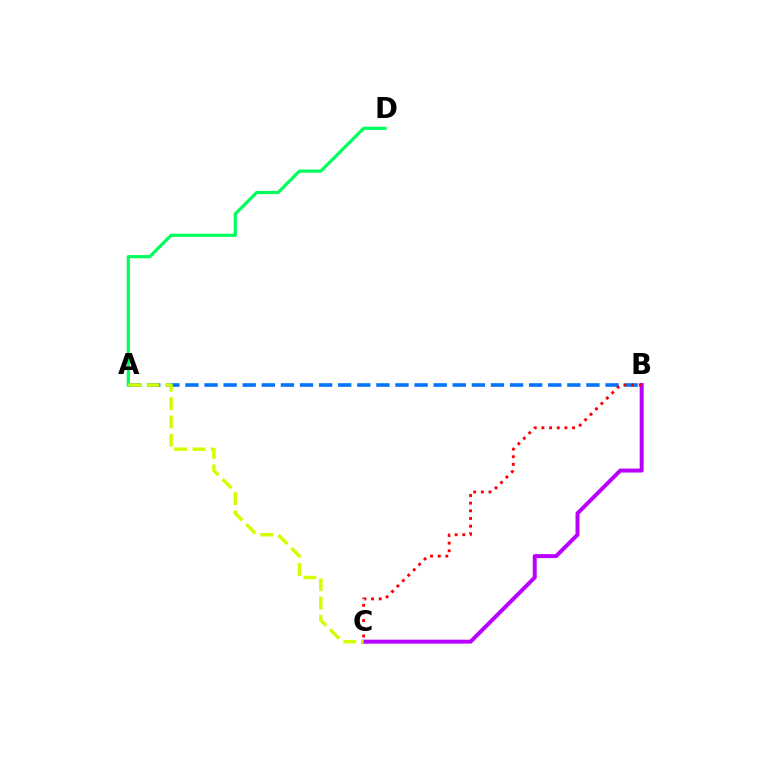{('A', 'B'): [{'color': '#0074ff', 'line_style': 'dashed', 'thickness': 2.59}], ('B', 'C'): [{'color': '#b900ff', 'line_style': 'solid', 'thickness': 2.86}, {'color': '#ff0000', 'line_style': 'dotted', 'thickness': 2.08}], ('A', 'D'): [{'color': '#00ff5c', 'line_style': 'solid', 'thickness': 2.29}], ('A', 'C'): [{'color': '#d1ff00', 'line_style': 'dashed', 'thickness': 2.49}]}